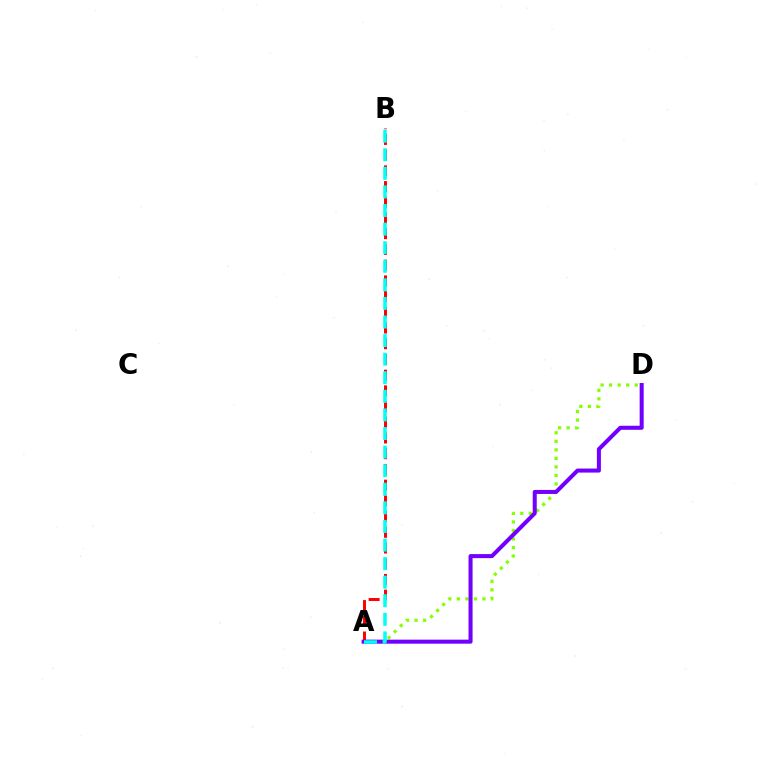{('A', 'B'): [{'color': '#ff0000', 'line_style': 'dashed', 'thickness': 2.13}, {'color': '#00fff6', 'line_style': 'dashed', 'thickness': 2.52}], ('A', 'D'): [{'color': '#84ff00', 'line_style': 'dotted', 'thickness': 2.32}, {'color': '#7200ff', 'line_style': 'solid', 'thickness': 2.91}]}